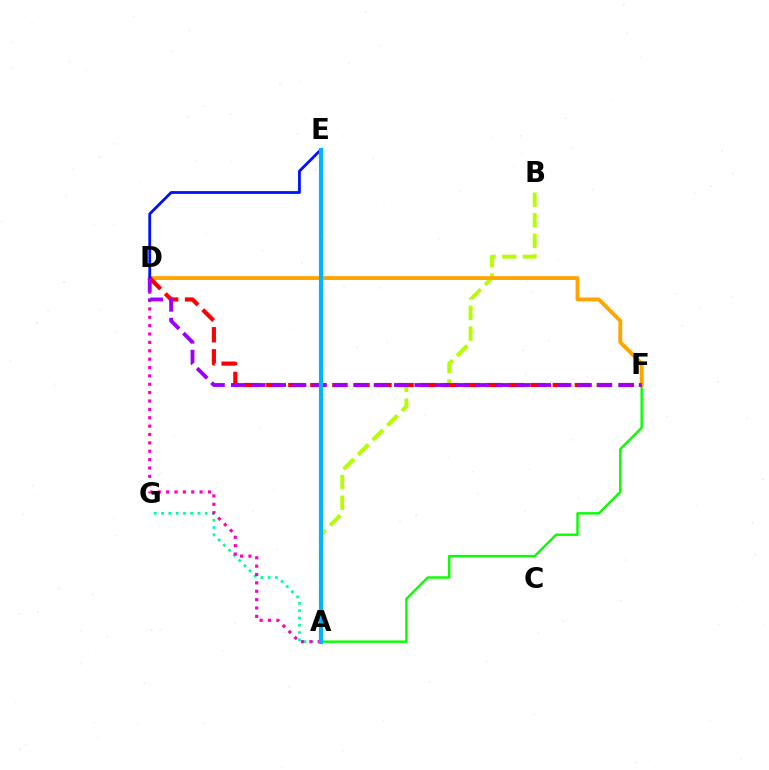{('A', 'B'): [{'color': '#b3ff00', 'line_style': 'dashed', 'thickness': 2.8}], ('A', 'G'): [{'color': '#00ff9d', 'line_style': 'dotted', 'thickness': 1.98}], ('A', 'F'): [{'color': '#08ff00', 'line_style': 'solid', 'thickness': 1.75}], ('A', 'D'): [{'color': '#ff00bd', 'line_style': 'dotted', 'thickness': 2.27}], ('D', 'F'): [{'color': '#ffa500', 'line_style': 'solid', 'thickness': 2.78}, {'color': '#ff0000', 'line_style': 'dashed', 'thickness': 2.99}, {'color': '#9b00ff', 'line_style': 'dashed', 'thickness': 2.77}], ('D', 'E'): [{'color': '#0010ff', 'line_style': 'solid', 'thickness': 2.01}], ('A', 'E'): [{'color': '#00b5ff', 'line_style': 'solid', 'thickness': 2.98}]}